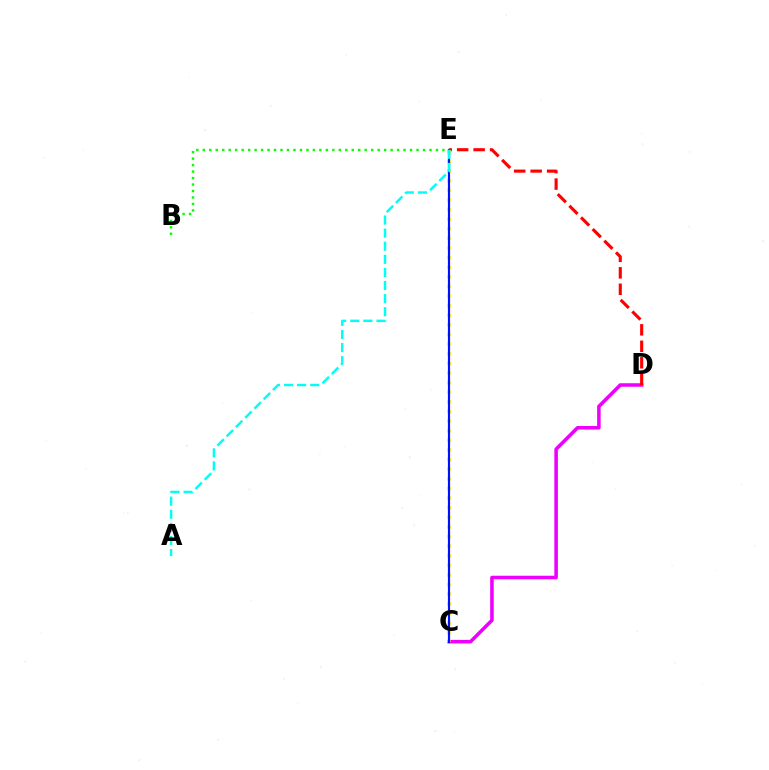{('C', 'D'): [{'color': '#ee00ff', 'line_style': 'solid', 'thickness': 2.55}], ('B', 'E'): [{'color': '#08ff00', 'line_style': 'dotted', 'thickness': 1.76}], ('D', 'E'): [{'color': '#ff0000', 'line_style': 'dashed', 'thickness': 2.24}], ('C', 'E'): [{'color': '#fcf500', 'line_style': 'dotted', 'thickness': 2.61}, {'color': '#0010ff', 'line_style': 'solid', 'thickness': 1.56}], ('A', 'E'): [{'color': '#00fff6', 'line_style': 'dashed', 'thickness': 1.78}]}